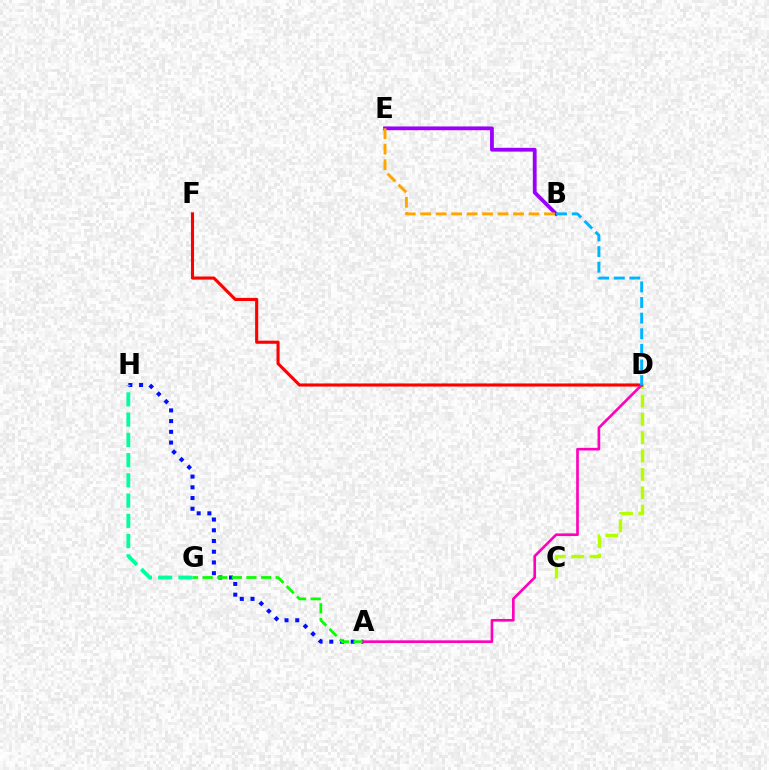{('B', 'E'): [{'color': '#9b00ff', 'line_style': 'solid', 'thickness': 2.72}, {'color': '#ffa500', 'line_style': 'dashed', 'thickness': 2.1}], ('C', 'D'): [{'color': '#b3ff00', 'line_style': 'dashed', 'thickness': 2.5}], ('A', 'H'): [{'color': '#0010ff', 'line_style': 'dotted', 'thickness': 2.91}], ('D', 'F'): [{'color': '#ff0000', 'line_style': 'solid', 'thickness': 2.23}], ('A', 'G'): [{'color': '#08ff00', 'line_style': 'dashed', 'thickness': 1.99}], ('A', 'D'): [{'color': '#ff00bd', 'line_style': 'solid', 'thickness': 1.91}], ('G', 'H'): [{'color': '#00ff9d', 'line_style': 'dashed', 'thickness': 2.75}], ('B', 'D'): [{'color': '#00b5ff', 'line_style': 'dashed', 'thickness': 2.12}]}